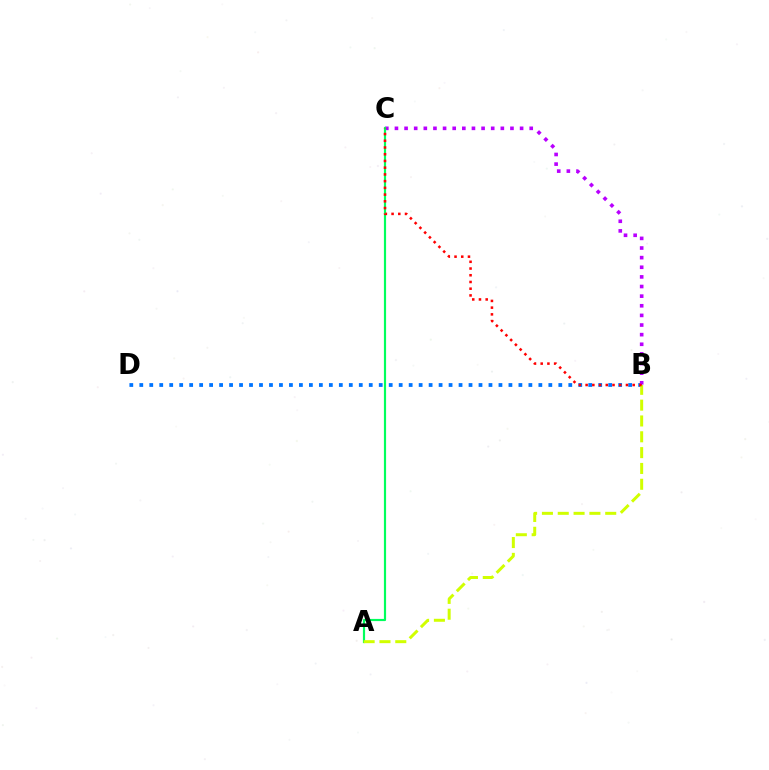{('B', 'D'): [{'color': '#0074ff', 'line_style': 'dotted', 'thickness': 2.71}], ('B', 'C'): [{'color': '#b900ff', 'line_style': 'dotted', 'thickness': 2.62}, {'color': '#ff0000', 'line_style': 'dotted', 'thickness': 1.83}], ('A', 'C'): [{'color': '#00ff5c', 'line_style': 'solid', 'thickness': 1.57}], ('A', 'B'): [{'color': '#d1ff00', 'line_style': 'dashed', 'thickness': 2.15}]}